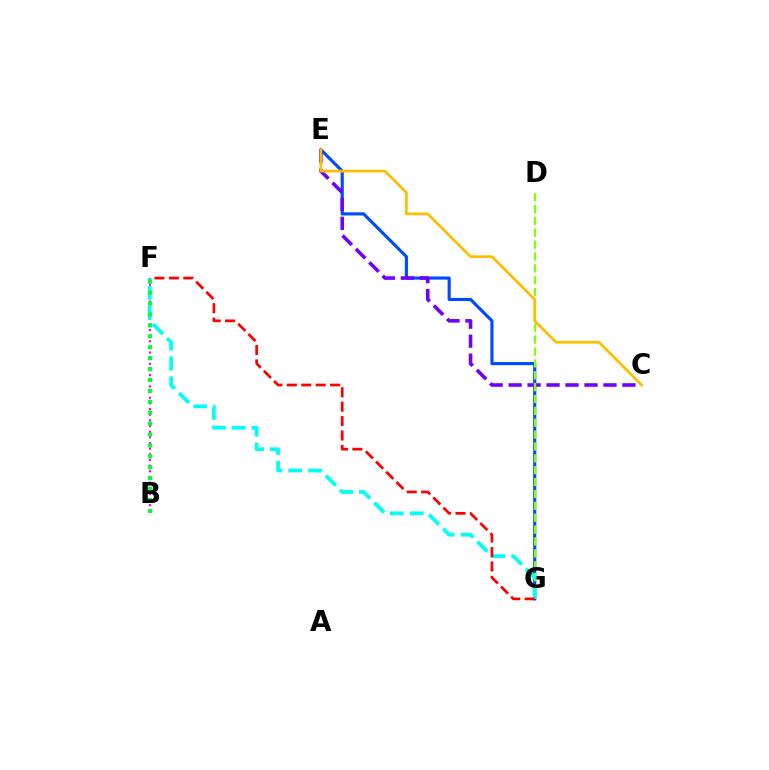{('E', 'G'): [{'color': '#004bff', 'line_style': 'solid', 'thickness': 2.25}], ('C', 'E'): [{'color': '#7200ff', 'line_style': 'dashed', 'thickness': 2.58}, {'color': '#ffbd00', 'line_style': 'solid', 'thickness': 1.97}], ('D', 'G'): [{'color': '#84ff00', 'line_style': 'dashed', 'thickness': 1.61}], ('B', 'F'): [{'color': '#ff00cf', 'line_style': 'dotted', 'thickness': 1.54}, {'color': '#00ff39', 'line_style': 'dotted', 'thickness': 2.97}], ('F', 'G'): [{'color': '#00fff6', 'line_style': 'dashed', 'thickness': 2.7}, {'color': '#ff0000', 'line_style': 'dashed', 'thickness': 1.96}]}